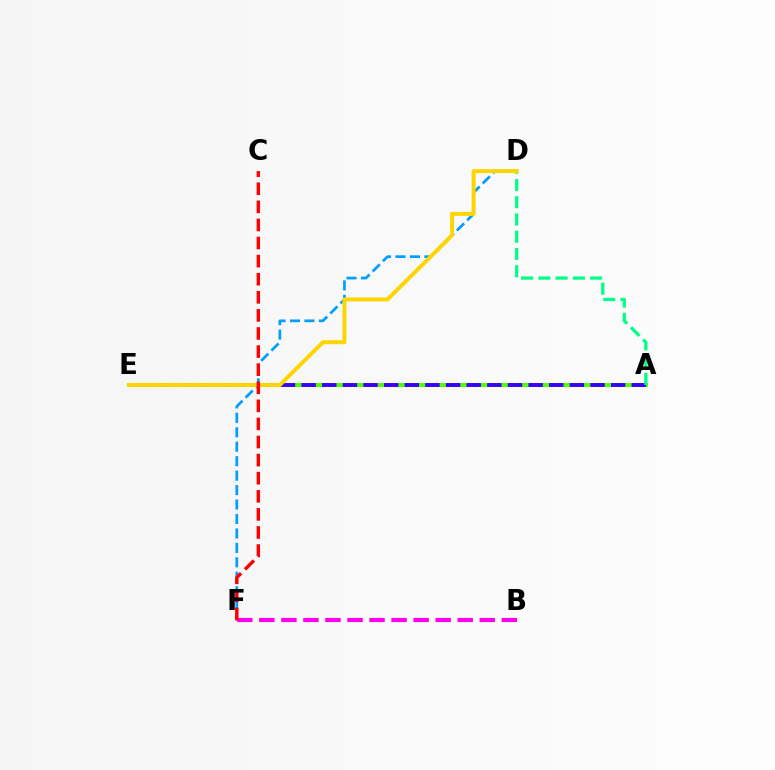{('A', 'E'): [{'color': '#4fff00', 'line_style': 'solid', 'thickness': 2.87}, {'color': '#3700ff', 'line_style': 'dashed', 'thickness': 2.8}], ('D', 'F'): [{'color': '#009eff', 'line_style': 'dashed', 'thickness': 1.96}], ('B', 'F'): [{'color': '#ff00ed', 'line_style': 'dashed', 'thickness': 2.99}], ('A', 'D'): [{'color': '#00ff86', 'line_style': 'dashed', 'thickness': 2.34}], ('D', 'E'): [{'color': '#ffd500', 'line_style': 'solid', 'thickness': 2.85}], ('C', 'F'): [{'color': '#ff0000', 'line_style': 'dashed', 'thickness': 2.46}]}